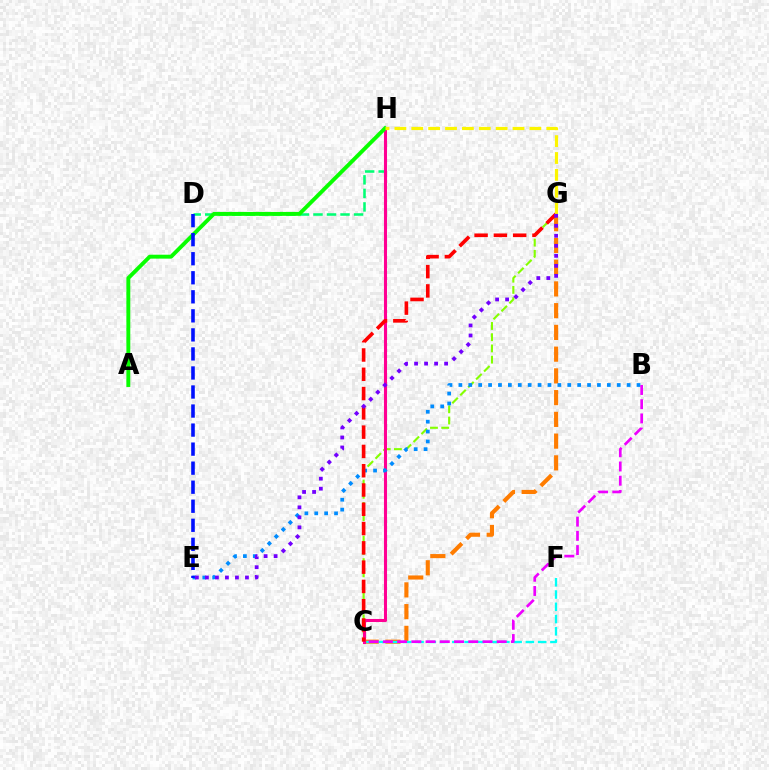{('C', 'G'): [{'color': '#84ff00', 'line_style': 'dashed', 'thickness': 1.53}, {'color': '#ff7c00', 'line_style': 'dashed', 'thickness': 2.95}, {'color': '#ff0000', 'line_style': 'dashed', 'thickness': 2.62}], ('D', 'H'): [{'color': '#00ff74', 'line_style': 'dashed', 'thickness': 1.84}], ('C', 'H'): [{'color': '#ff0094', 'line_style': 'solid', 'thickness': 2.21}], ('A', 'H'): [{'color': '#08ff00', 'line_style': 'solid', 'thickness': 2.81}], ('B', 'E'): [{'color': '#008cff', 'line_style': 'dotted', 'thickness': 2.69}], ('C', 'F'): [{'color': '#00fff6', 'line_style': 'dashed', 'thickness': 1.67}], ('B', 'C'): [{'color': '#ee00ff', 'line_style': 'dashed', 'thickness': 1.93}], ('D', 'E'): [{'color': '#0010ff', 'line_style': 'dashed', 'thickness': 2.59}], ('G', 'H'): [{'color': '#fcf500', 'line_style': 'dashed', 'thickness': 2.29}], ('E', 'G'): [{'color': '#7200ff', 'line_style': 'dotted', 'thickness': 2.72}]}